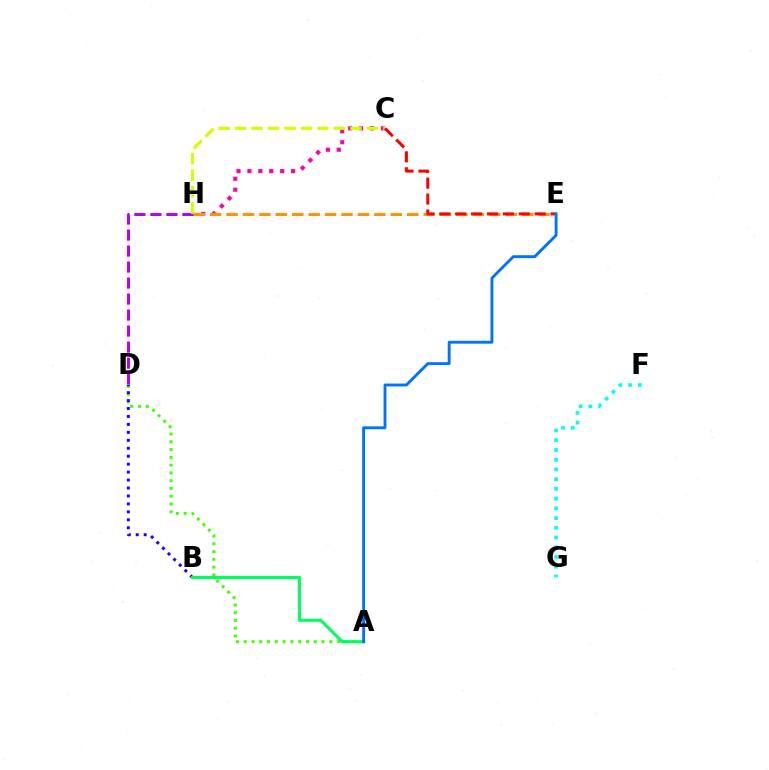{('C', 'H'): [{'color': '#ff00ac', 'line_style': 'dotted', 'thickness': 2.97}, {'color': '#d1ff00', 'line_style': 'dashed', 'thickness': 2.24}], ('F', 'G'): [{'color': '#00fff6', 'line_style': 'dotted', 'thickness': 2.64}], ('D', 'H'): [{'color': '#b900ff', 'line_style': 'dashed', 'thickness': 2.17}], ('E', 'H'): [{'color': '#ff9400', 'line_style': 'dashed', 'thickness': 2.23}], ('A', 'D'): [{'color': '#3dff00', 'line_style': 'dotted', 'thickness': 2.11}], ('B', 'D'): [{'color': '#2500ff', 'line_style': 'dotted', 'thickness': 2.16}], ('A', 'B'): [{'color': '#00ff5c', 'line_style': 'solid', 'thickness': 2.22}], ('C', 'E'): [{'color': '#ff0000', 'line_style': 'dashed', 'thickness': 2.16}], ('A', 'E'): [{'color': '#0074ff', 'line_style': 'solid', 'thickness': 2.09}]}